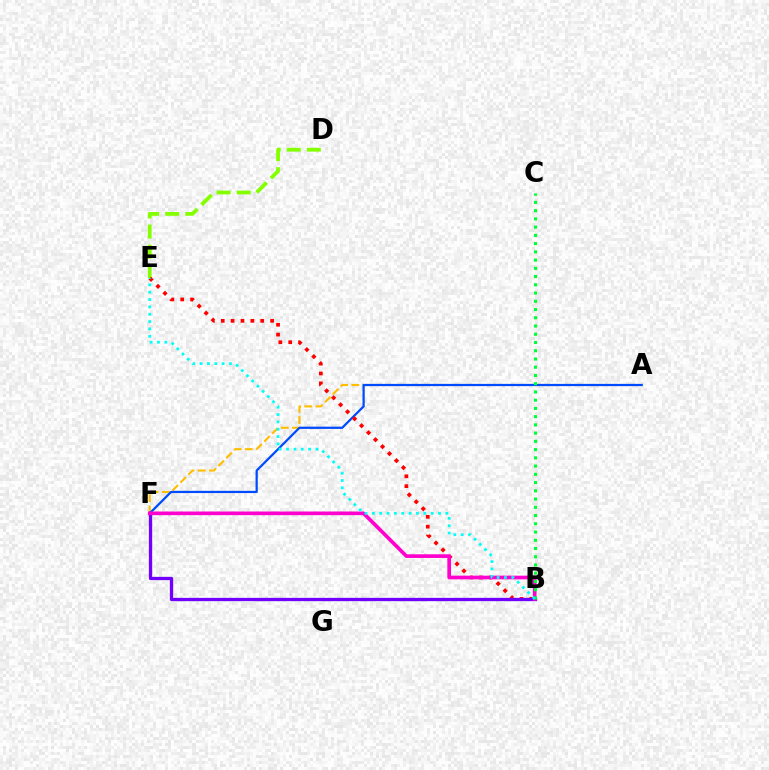{('A', 'F'): [{'color': '#ffbd00', 'line_style': 'dashed', 'thickness': 1.52}, {'color': '#004bff', 'line_style': 'solid', 'thickness': 1.61}], ('D', 'E'): [{'color': '#84ff00', 'line_style': 'dashed', 'thickness': 2.73}], ('B', 'E'): [{'color': '#ff0000', 'line_style': 'dotted', 'thickness': 2.68}, {'color': '#00fff6', 'line_style': 'dotted', 'thickness': 2.0}], ('B', 'F'): [{'color': '#7200ff', 'line_style': 'solid', 'thickness': 2.37}, {'color': '#ff00cf', 'line_style': 'solid', 'thickness': 2.64}], ('B', 'C'): [{'color': '#00ff39', 'line_style': 'dotted', 'thickness': 2.24}]}